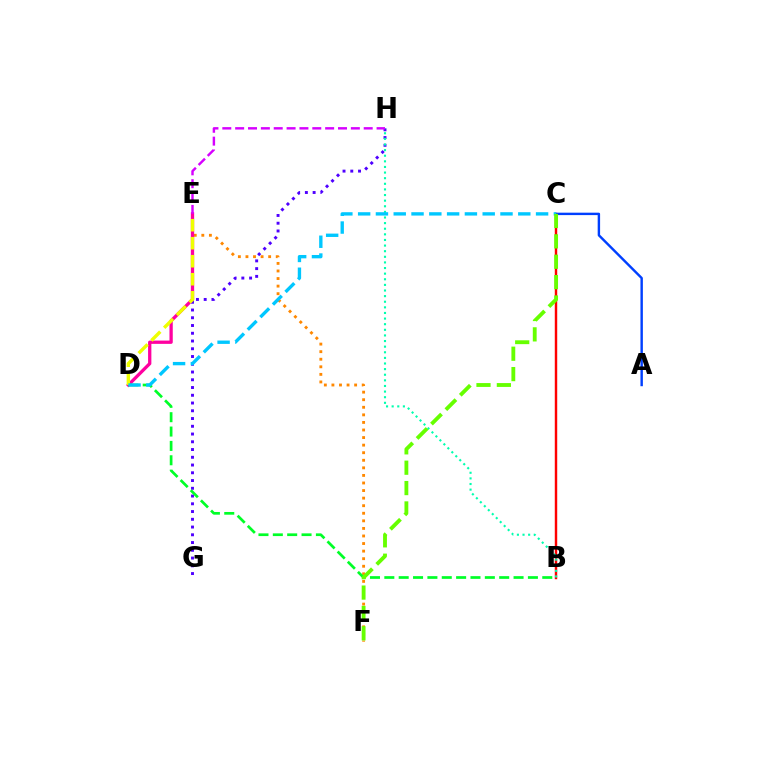{('B', 'C'): [{'color': '#ff0000', 'line_style': 'solid', 'thickness': 1.76}], ('E', 'F'): [{'color': '#ff8800', 'line_style': 'dotted', 'thickness': 2.06}], ('G', 'H'): [{'color': '#4f00ff', 'line_style': 'dotted', 'thickness': 2.11}], ('D', 'E'): [{'color': '#ff00a0', 'line_style': 'solid', 'thickness': 2.37}, {'color': '#eeff00', 'line_style': 'dashed', 'thickness': 2.45}], ('B', 'H'): [{'color': '#00ffaf', 'line_style': 'dotted', 'thickness': 1.53}], ('B', 'D'): [{'color': '#00ff27', 'line_style': 'dashed', 'thickness': 1.95}], ('E', 'H'): [{'color': '#d600ff', 'line_style': 'dashed', 'thickness': 1.75}], ('A', 'C'): [{'color': '#003fff', 'line_style': 'solid', 'thickness': 1.74}], ('C', 'D'): [{'color': '#00c7ff', 'line_style': 'dashed', 'thickness': 2.42}], ('C', 'F'): [{'color': '#66ff00', 'line_style': 'dashed', 'thickness': 2.77}]}